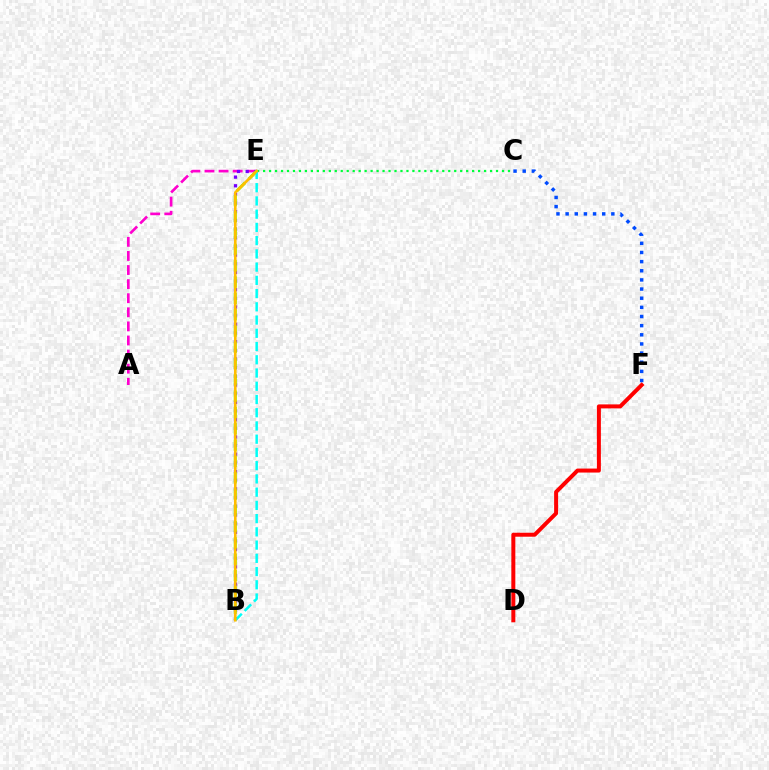{('A', 'E'): [{'color': '#ff00cf', 'line_style': 'dashed', 'thickness': 1.91}], ('B', 'E'): [{'color': '#7200ff', 'line_style': 'dotted', 'thickness': 2.35}, {'color': '#84ff00', 'line_style': 'dashed', 'thickness': 2.21}, {'color': '#00fff6', 'line_style': 'dashed', 'thickness': 1.8}, {'color': '#ffbd00', 'line_style': 'solid', 'thickness': 1.88}], ('C', 'E'): [{'color': '#00ff39', 'line_style': 'dotted', 'thickness': 1.62}], ('D', 'F'): [{'color': '#ff0000', 'line_style': 'solid', 'thickness': 2.87}], ('C', 'F'): [{'color': '#004bff', 'line_style': 'dotted', 'thickness': 2.48}]}